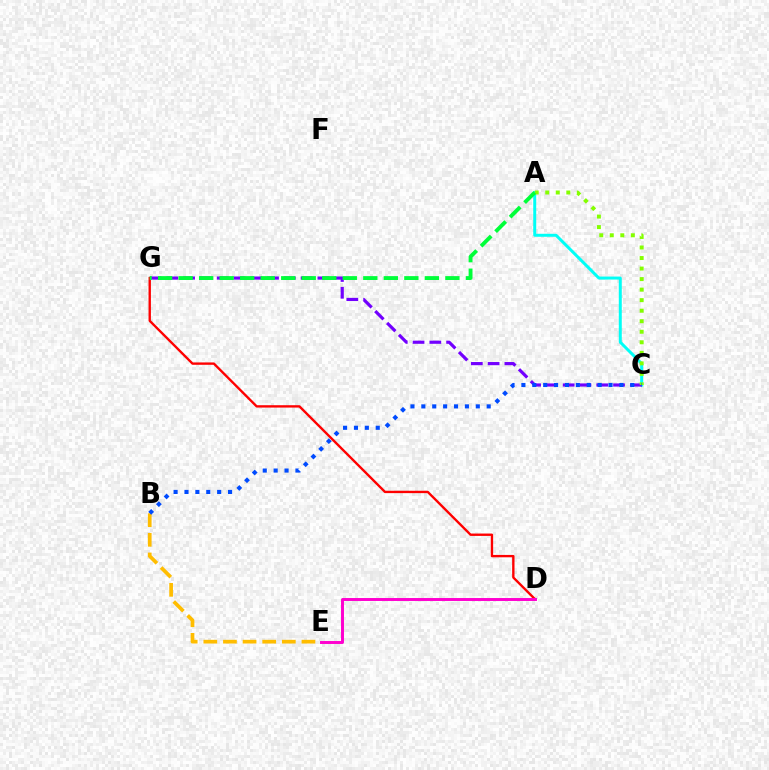{('A', 'C'): [{'color': '#00fff6', 'line_style': 'solid', 'thickness': 2.15}, {'color': '#84ff00', 'line_style': 'dotted', 'thickness': 2.86}], ('C', 'G'): [{'color': '#7200ff', 'line_style': 'dashed', 'thickness': 2.28}], ('D', 'G'): [{'color': '#ff0000', 'line_style': 'solid', 'thickness': 1.7}], ('D', 'E'): [{'color': '#ff00cf', 'line_style': 'solid', 'thickness': 2.12}], ('B', 'E'): [{'color': '#ffbd00', 'line_style': 'dashed', 'thickness': 2.67}], ('B', 'C'): [{'color': '#004bff', 'line_style': 'dotted', 'thickness': 2.96}], ('A', 'G'): [{'color': '#00ff39', 'line_style': 'dashed', 'thickness': 2.79}]}